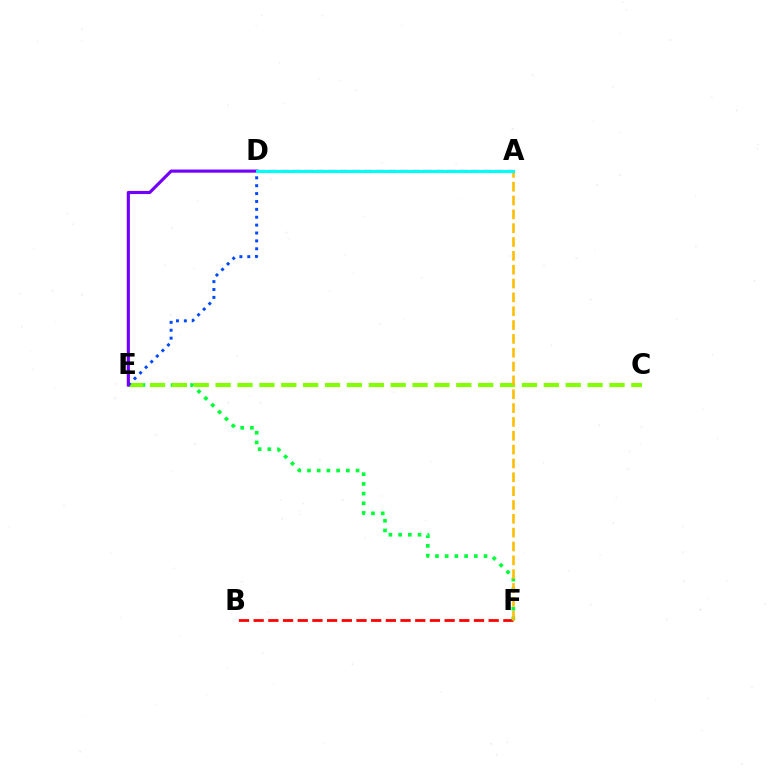{('B', 'F'): [{'color': '#ff0000', 'line_style': 'dashed', 'thickness': 2.0}], ('E', 'F'): [{'color': '#00ff39', 'line_style': 'dotted', 'thickness': 2.64}], ('C', 'E'): [{'color': '#84ff00', 'line_style': 'dashed', 'thickness': 2.97}], ('A', 'D'): [{'color': '#ff00cf', 'line_style': 'dashed', 'thickness': 1.61}, {'color': '#00fff6', 'line_style': 'solid', 'thickness': 2.26}], ('D', 'E'): [{'color': '#004bff', 'line_style': 'dotted', 'thickness': 2.14}, {'color': '#7200ff', 'line_style': 'solid', 'thickness': 2.26}], ('A', 'F'): [{'color': '#ffbd00', 'line_style': 'dashed', 'thickness': 1.88}]}